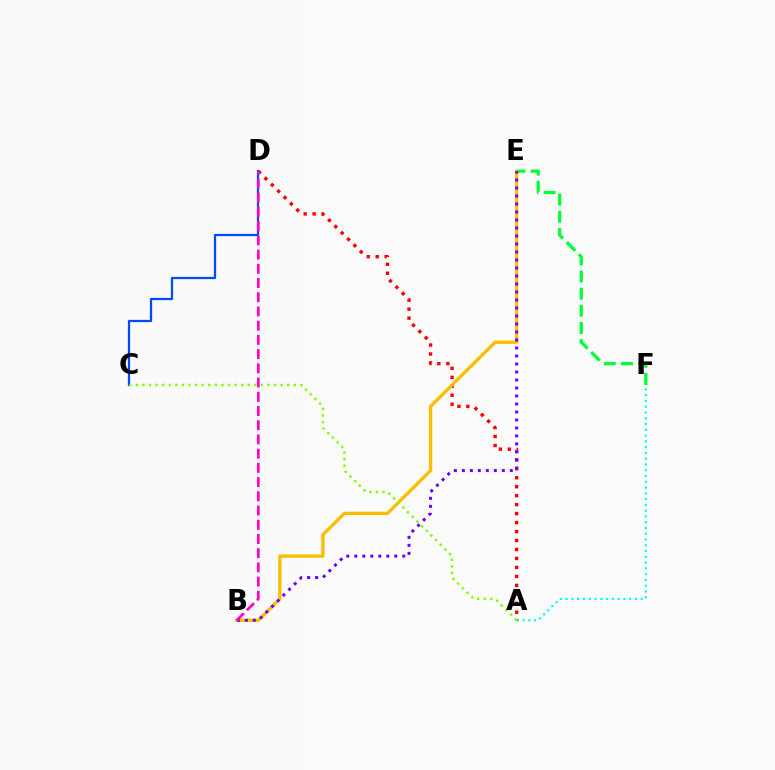{('E', 'F'): [{'color': '#00ff39', 'line_style': 'dashed', 'thickness': 2.33}], ('A', 'F'): [{'color': '#00fff6', 'line_style': 'dotted', 'thickness': 1.57}], ('A', 'D'): [{'color': '#ff0000', 'line_style': 'dotted', 'thickness': 2.44}], ('B', 'E'): [{'color': '#ffbd00', 'line_style': 'solid', 'thickness': 2.39}, {'color': '#7200ff', 'line_style': 'dotted', 'thickness': 2.17}], ('C', 'D'): [{'color': '#004bff', 'line_style': 'solid', 'thickness': 1.62}], ('B', 'D'): [{'color': '#ff00cf', 'line_style': 'dashed', 'thickness': 1.93}], ('A', 'C'): [{'color': '#84ff00', 'line_style': 'dotted', 'thickness': 1.79}]}